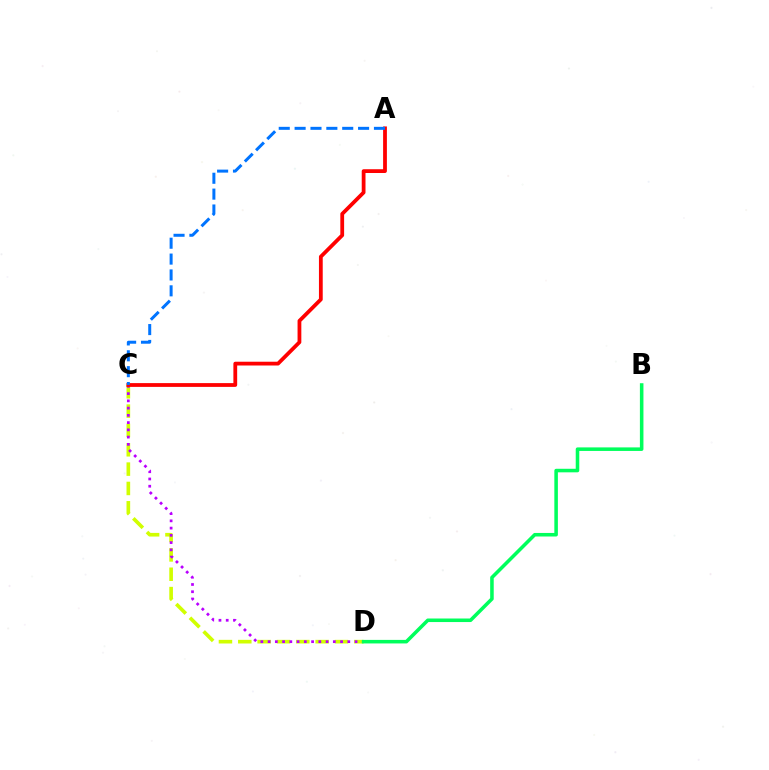{('C', 'D'): [{'color': '#d1ff00', 'line_style': 'dashed', 'thickness': 2.63}, {'color': '#b900ff', 'line_style': 'dotted', 'thickness': 1.97}], ('A', 'C'): [{'color': '#ff0000', 'line_style': 'solid', 'thickness': 2.72}, {'color': '#0074ff', 'line_style': 'dashed', 'thickness': 2.16}], ('B', 'D'): [{'color': '#00ff5c', 'line_style': 'solid', 'thickness': 2.55}]}